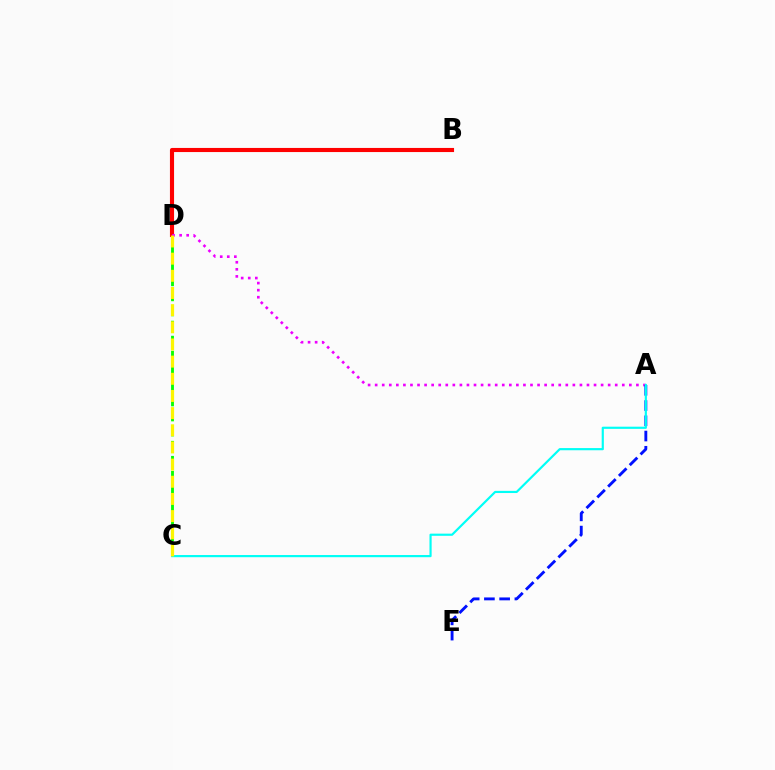{('C', 'D'): [{'color': '#08ff00', 'line_style': 'dashed', 'thickness': 2.04}, {'color': '#fcf500', 'line_style': 'dashed', 'thickness': 2.33}], ('B', 'D'): [{'color': '#ff0000', 'line_style': 'solid', 'thickness': 2.97}], ('A', 'D'): [{'color': '#ee00ff', 'line_style': 'dotted', 'thickness': 1.92}], ('A', 'E'): [{'color': '#0010ff', 'line_style': 'dashed', 'thickness': 2.07}], ('A', 'C'): [{'color': '#00fff6', 'line_style': 'solid', 'thickness': 1.56}]}